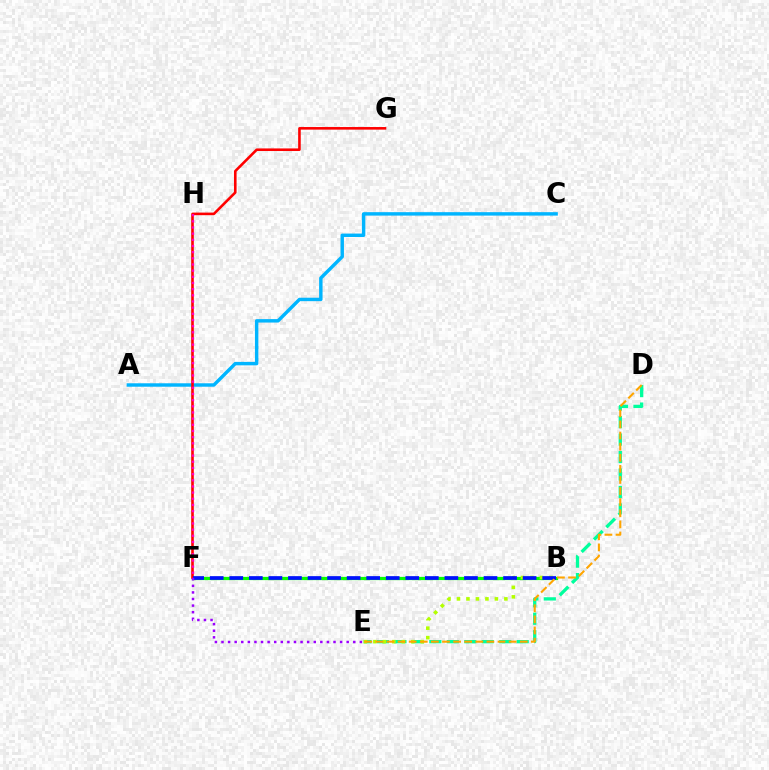{('B', 'F'): [{'color': '#08ff00', 'line_style': 'solid', 'thickness': 2.34}, {'color': '#0010ff', 'line_style': 'dashed', 'thickness': 2.66}], ('A', 'C'): [{'color': '#00b5ff', 'line_style': 'solid', 'thickness': 2.47}], ('F', 'G'): [{'color': '#ff0000', 'line_style': 'solid', 'thickness': 1.87}], ('D', 'E'): [{'color': '#00ff9d', 'line_style': 'dashed', 'thickness': 2.37}, {'color': '#ffa500', 'line_style': 'dashed', 'thickness': 1.51}], ('B', 'E'): [{'color': '#b3ff00', 'line_style': 'dotted', 'thickness': 2.58}], ('F', 'H'): [{'color': '#ff00bd', 'line_style': 'dotted', 'thickness': 1.68}], ('E', 'F'): [{'color': '#9b00ff', 'line_style': 'dotted', 'thickness': 1.79}]}